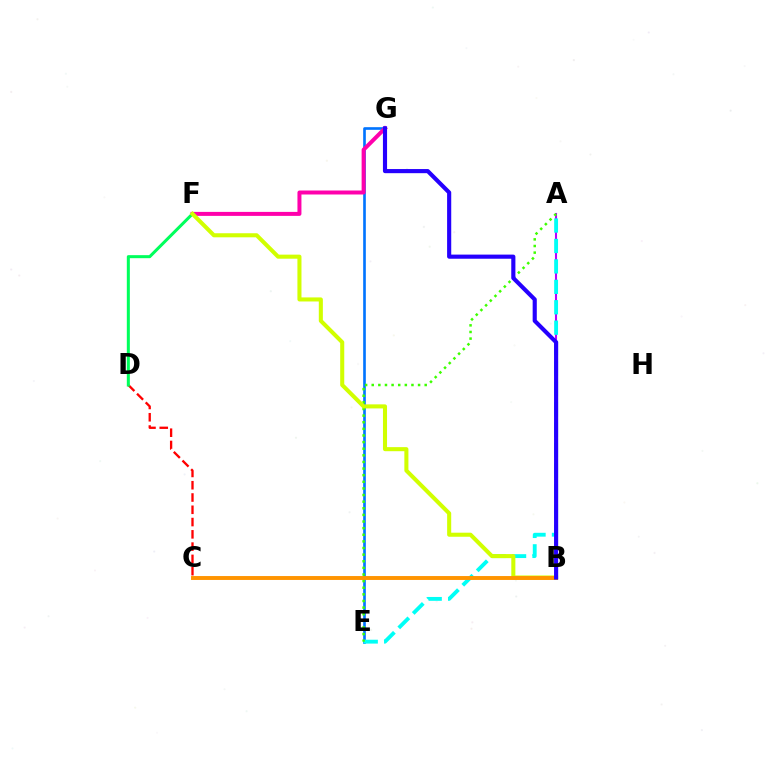{('E', 'G'): [{'color': '#0074ff', 'line_style': 'solid', 'thickness': 1.9}], ('C', 'D'): [{'color': '#ff0000', 'line_style': 'dashed', 'thickness': 1.67}], ('A', 'B'): [{'color': '#b900ff', 'line_style': 'solid', 'thickness': 1.5}], ('F', 'G'): [{'color': '#ff00ac', 'line_style': 'solid', 'thickness': 2.87}], ('A', 'E'): [{'color': '#00fff6', 'line_style': 'dashed', 'thickness': 2.77}, {'color': '#3dff00', 'line_style': 'dotted', 'thickness': 1.8}], ('D', 'F'): [{'color': '#00ff5c', 'line_style': 'solid', 'thickness': 2.19}], ('B', 'F'): [{'color': '#d1ff00', 'line_style': 'solid', 'thickness': 2.92}], ('B', 'C'): [{'color': '#ff9400', 'line_style': 'solid', 'thickness': 2.81}], ('B', 'G'): [{'color': '#2500ff', 'line_style': 'solid', 'thickness': 2.97}]}